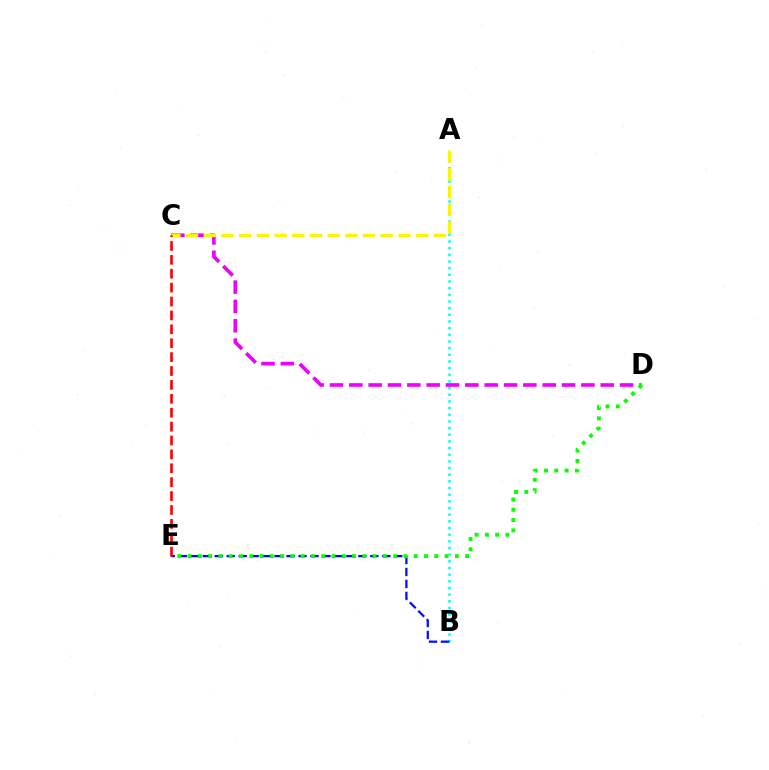{('A', 'B'): [{'color': '#00fff6', 'line_style': 'dotted', 'thickness': 1.81}], ('B', 'E'): [{'color': '#0010ff', 'line_style': 'dashed', 'thickness': 1.63}], ('C', 'D'): [{'color': '#ee00ff', 'line_style': 'dashed', 'thickness': 2.63}], ('A', 'C'): [{'color': '#fcf500', 'line_style': 'dashed', 'thickness': 2.4}], ('D', 'E'): [{'color': '#08ff00', 'line_style': 'dotted', 'thickness': 2.79}], ('C', 'E'): [{'color': '#ff0000', 'line_style': 'dashed', 'thickness': 1.89}]}